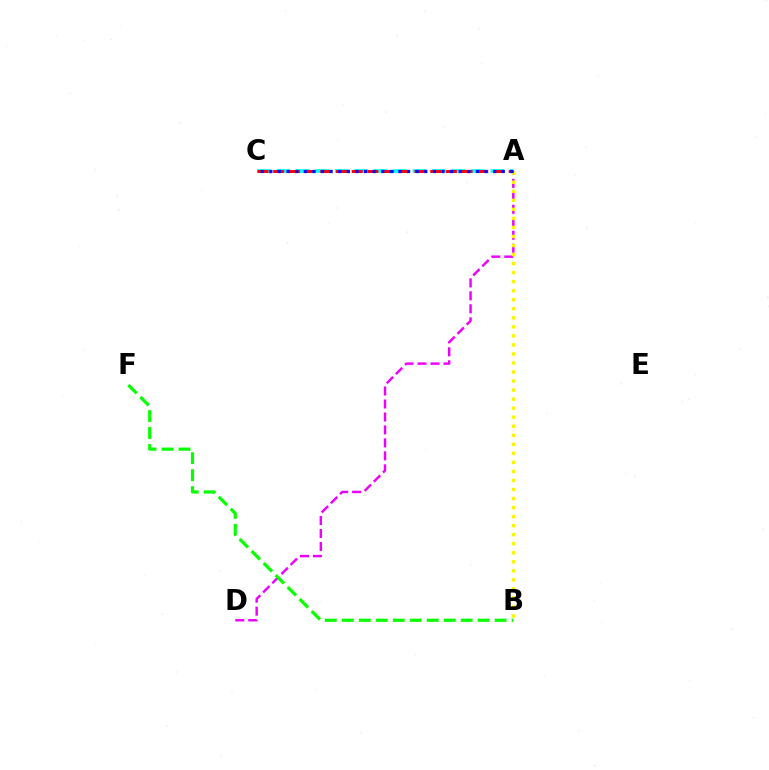{('A', 'D'): [{'color': '#ee00ff', 'line_style': 'dashed', 'thickness': 1.76}], ('A', 'C'): [{'color': '#00fff6', 'line_style': 'dashed', 'thickness': 2.64}, {'color': '#ff0000', 'line_style': 'dashed', 'thickness': 2.13}, {'color': '#0010ff', 'line_style': 'dotted', 'thickness': 2.34}], ('A', 'B'): [{'color': '#fcf500', 'line_style': 'dotted', 'thickness': 2.46}], ('B', 'F'): [{'color': '#08ff00', 'line_style': 'dashed', 'thickness': 2.31}]}